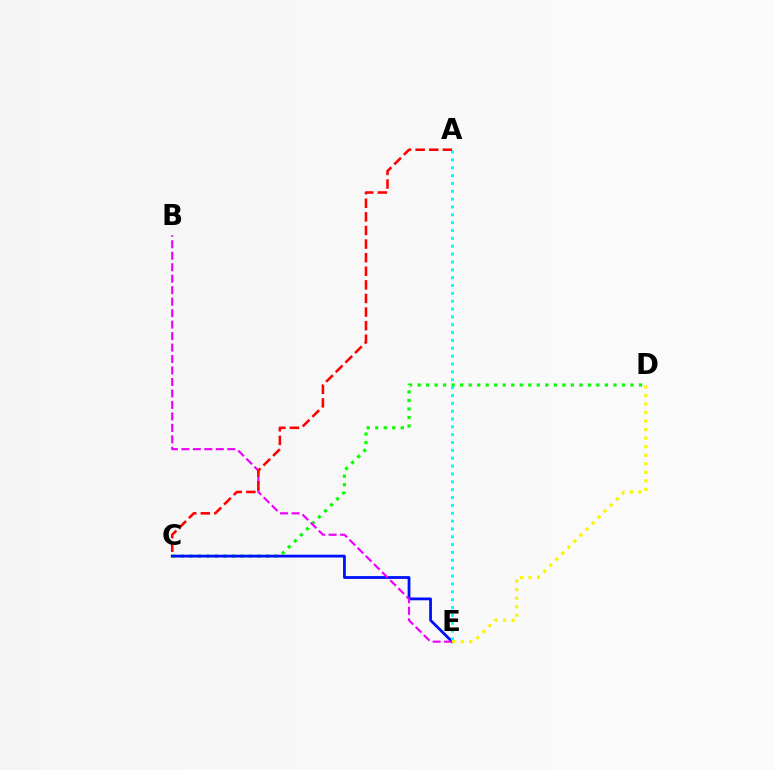{('C', 'D'): [{'color': '#08ff00', 'line_style': 'dotted', 'thickness': 2.31}], ('C', 'E'): [{'color': '#0010ff', 'line_style': 'solid', 'thickness': 2.01}], ('A', 'E'): [{'color': '#00fff6', 'line_style': 'dotted', 'thickness': 2.13}], ('B', 'E'): [{'color': '#ee00ff', 'line_style': 'dashed', 'thickness': 1.56}], ('A', 'C'): [{'color': '#ff0000', 'line_style': 'dashed', 'thickness': 1.85}], ('D', 'E'): [{'color': '#fcf500', 'line_style': 'dotted', 'thickness': 2.32}]}